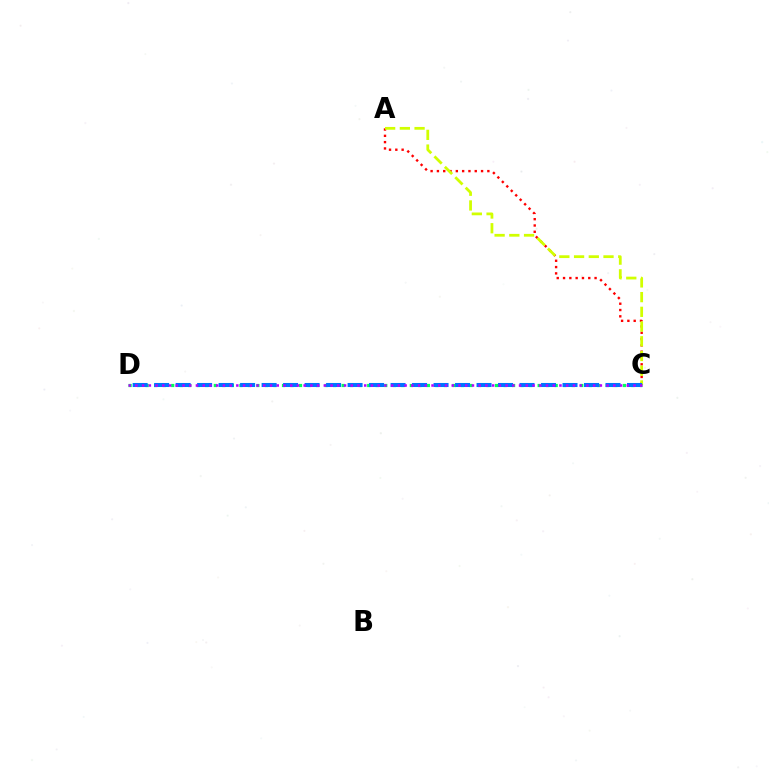{('A', 'C'): [{'color': '#ff0000', 'line_style': 'dotted', 'thickness': 1.71}, {'color': '#d1ff00', 'line_style': 'dashed', 'thickness': 2.0}], ('C', 'D'): [{'color': '#00ff5c', 'line_style': 'dotted', 'thickness': 2.32}, {'color': '#0074ff', 'line_style': 'dashed', 'thickness': 2.92}, {'color': '#b900ff', 'line_style': 'dotted', 'thickness': 1.83}]}